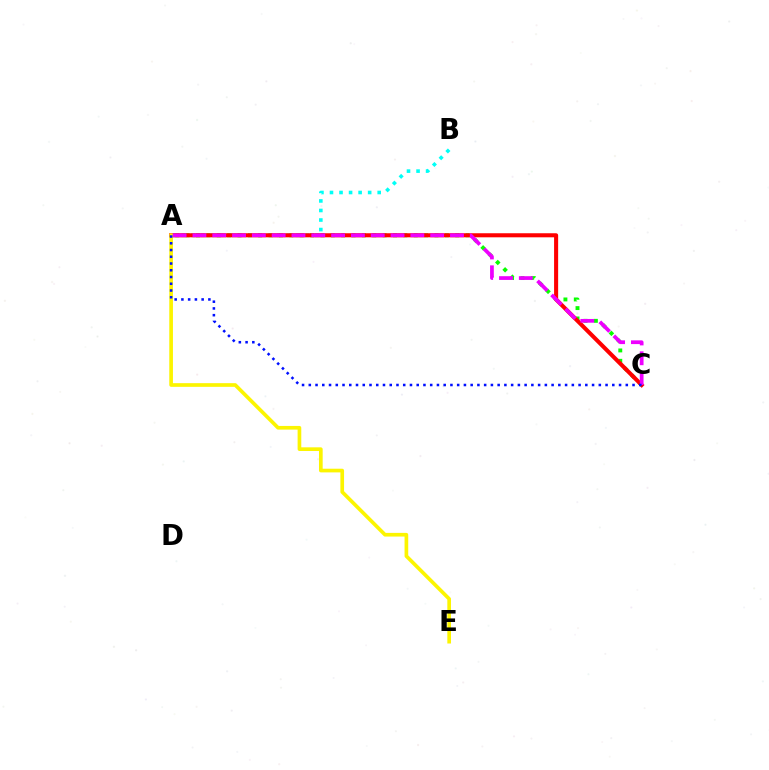{('A', 'C'): [{'color': '#08ff00', 'line_style': 'dotted', 'thickness': 2.82}, {'color': '#ff0000', 'line_style': 'solid', 'thickness': 2.93}, {'color': '#ee00ff', 'line_style': 'dashed', 'thickness': 2.69}, {'color': '#0010ff', 'line_style': 'dotted', 'thickness': 1.83}], ('A', 'B'): [{'color': '#00fff6', 'line_style': 'dotted', 'thickness': 2.59}], ('A', 'E'): [{'color': '#fcf500', 'line_style': 'solid', 'thickness': 2.64}]}